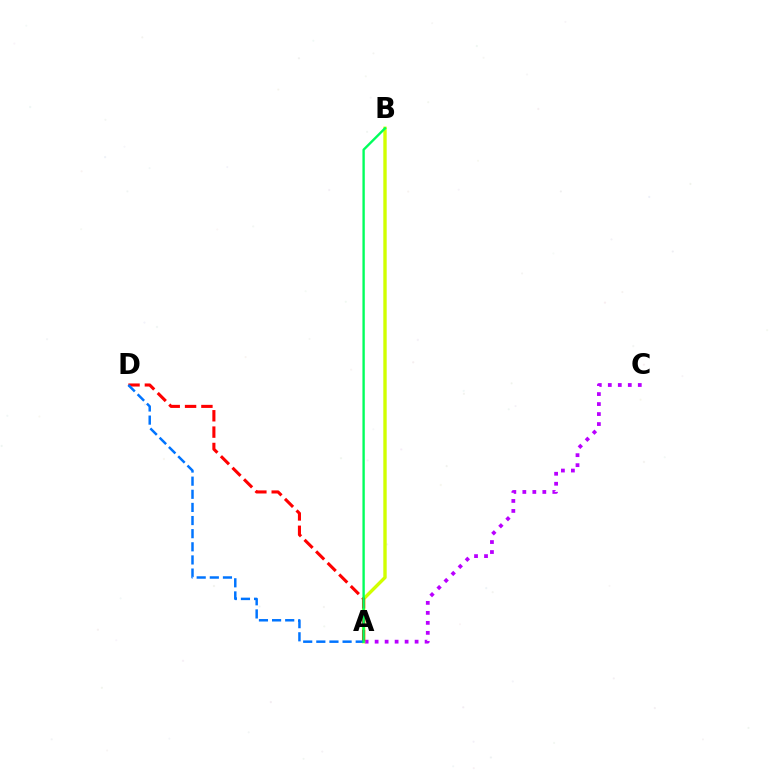{('A', 'C'): [{'color': '#b900ff', 'line_style': 'dotted', 'thickness': 2.72}], ('A', 'B'): [{'color': '#d1ff00', 'line_style': 'solid', 'thickness': 2.43}, {'color': '#00ff5c', 'line_style': 'solid', 'thickness': 1.71}], ('A', 'D'): [{'color': '#ff0000', 'line_style': 'dashed', 'thickness': 2.22}, {'color': '#0074ff', 'line_style': 'dashed', 'thickness': 1.78}]}